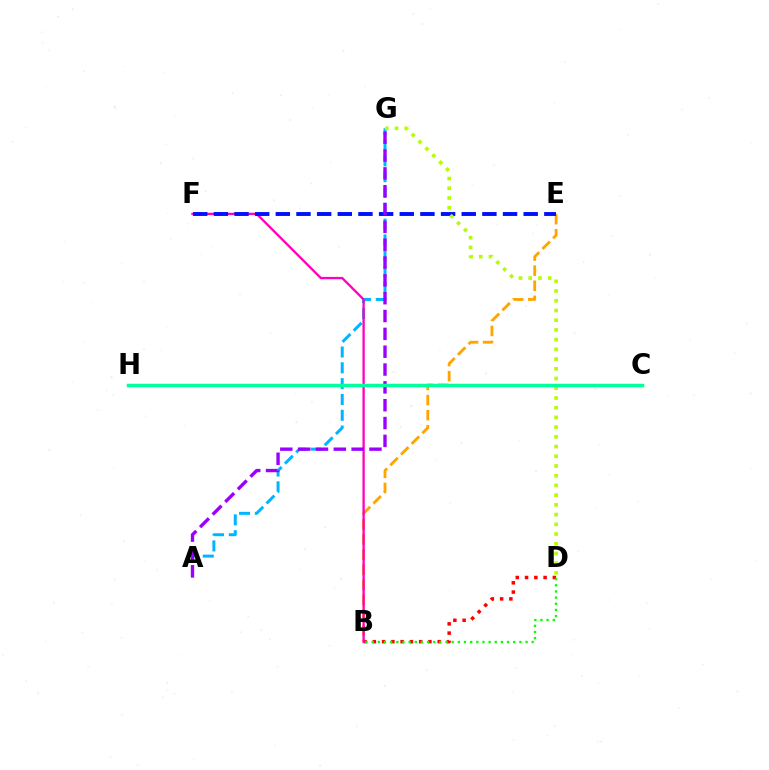{('A', 'G'): [{'color': '#00b5ff', 'line_style': 'dashed', 'thickness': 2.15}, {'color': '#9b00ff', 'line_style': 'dashed', 'thickness': 2.42}], ('B', 'E'): [{'color': '#ffa500', 'line_style': 'dashed', 'thickness': 2.05}], ('B', 'D'): [{'color': '#ff0000', 'line_style': 'dotted', 'thickness': 2.52}, {'color': '#08ff00', 'line_style': 'dotted', 'thickness': 1.67}], ('B', 'F'): [{'color': '#ff00bd', 'line_style': 'solid', 'thickness': 1.67}], ('E', 'F'): [{'color': '#0010ff', 'line_style': 'dashed', 'thickness': 2.81}], ('D', 'G'): [{'color': '#b3ff00', 'line_style': 'dotted', 'thickness': 2.64}], ('C', 'H'): [{'color': '#00ff9d', 'line_style': 'solid', 'thickness': 2.5}]}